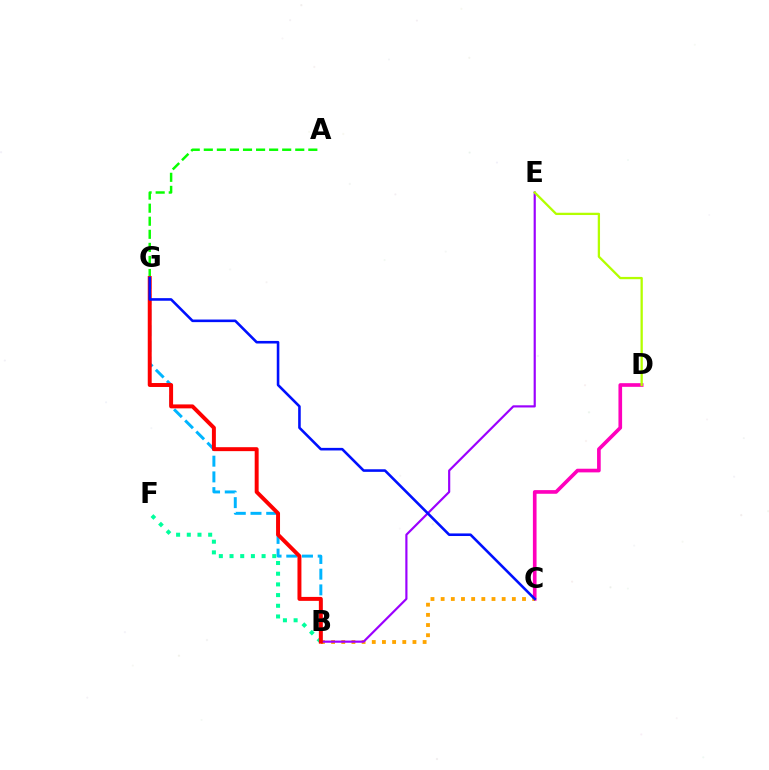{('B', 'G'): [{'color': '#00b5ff', 'line_style': 'dashed', 'thickness': 2.13}, {'color': '#ff0000', 'line_style': 'solid', 'thickness': 2.84}], ('C', 'D'): [{'color': '#ff00bd', 'line_style': 'solid', 'thickness': 2.63}], ('B', 'C'): [{'color': '#ffa500', 'line_style': 'dotted', 'thickness': 2.76}], ('B', 'E'): [{'color': '#9b00ff', 'line_style': 'solid', 'thickness': 1.56}], ('D', 'E'): [{'color': '#b3ff00', 'line_style': 'solid', 'thickness': 1.65}], ('A', 'G'): [{'color': '#08ff00', 'line_style': 'dashed', 'thickness': 1.77}], ('B', 'F'): [{'color': '#00ff9d', 'line_style': 'dotted', 'thickness': 2.9}], ('C', 'G'): [{'color': '#0010ff', 'line_style': 'solid', 'thickness': 1.86}]}